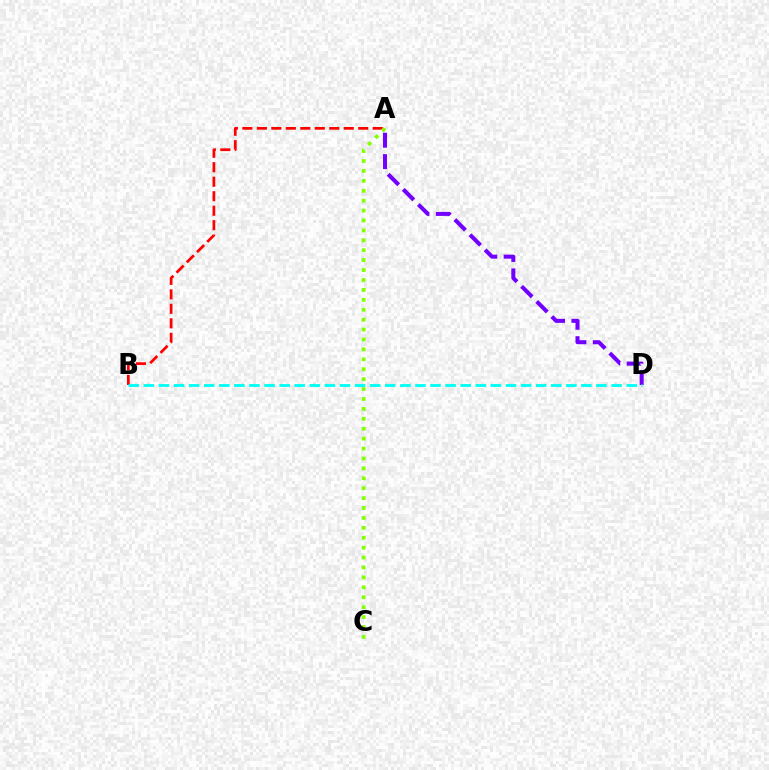{('A', 'B'): [{'color': '#ff0000', 'line_style': 'dashed', 'thickness': 1.97}], ('A', 'C'): [{'color': '#84ff00', 'line_style': 'dotted', 'thickness': 2.69}], ('A', 'D'): [{'color': '#7200ff', 'line_style': 'dashed', 'thickness': 2.9}], ('B', 'D'): [{'color': '#00fff6', 'line_style': 'dashed', 'thickness': 2.05}]}